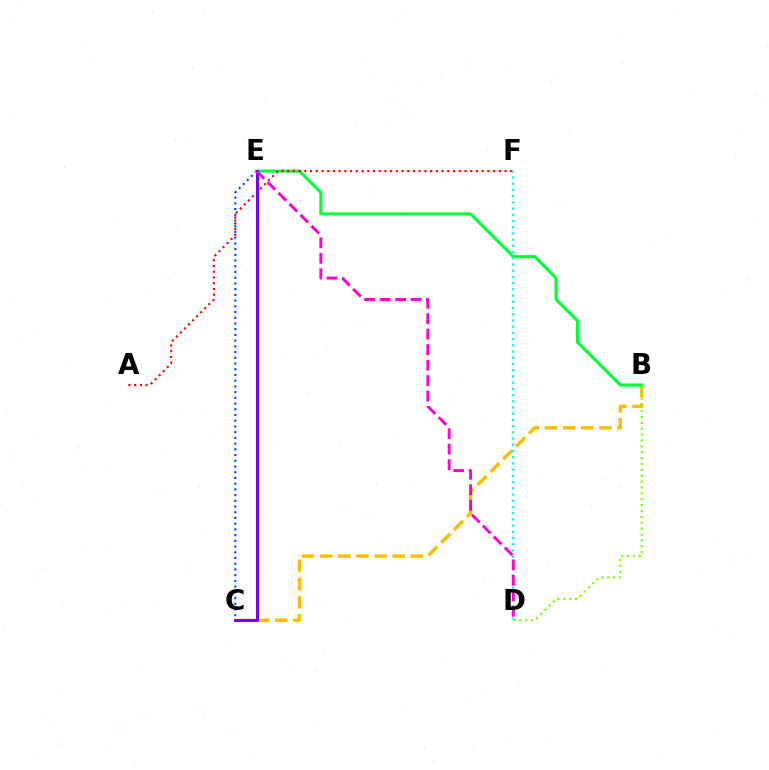{('B', 'C'): [{'color': '#ffbd00', 'line_style': 'dashed', 'thickness': 2.47}], ('C', 'E'): [{'color': '#004bff', 'line_style': 'dotted', 'thickness': 1.55}, {'color': '#7200ff', 'line_style': 'solid', 'thickness': 2.14}], ('B', 'E'): [{'color': '#00ff39', 'line_style': 'solid', 'thickness': 2.25}], ('B', 'D'): [{'color': '#84ff00', 'line_style': 'dotted', 'thickness': 1.6}], ('A', 'F'): [{'color': '#ff0000', 'line_style': 'dotted', 'thickness': 1.55}], ('D', 'F'): [{'color': '#00fff6', 'line_style': 'dotted', 'thickness': 1.69}], ('D', 'E'): [{'color': '#ff00cf', 'line_style': 'dashed', 'thickness': 2.1}]}